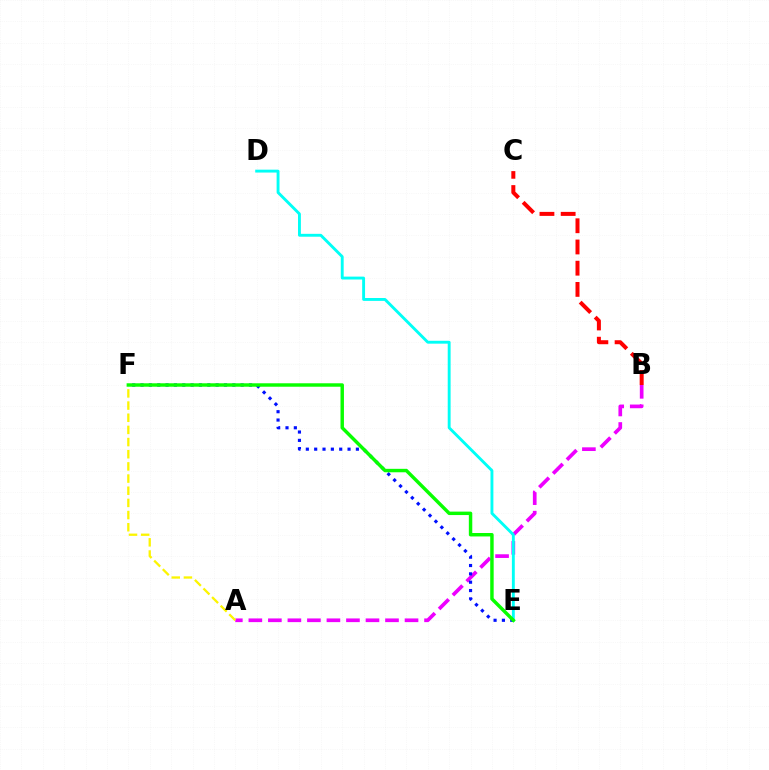{('A', 'B'): [{'color': '#ee00ff', 'line_style': 'dashed', 'thickness': 2.65}], ('D', 'E'): [{'color': '#00fff6', 'line_style': 'solid', 'thickness': 2.08}], ('B', 'C'): [{'color': '#ff0000', 'line_style': 'dashed', 'thickness': 2.88}], ('E', 'F'): [{'color': '#0010ff', 'line_style': 'dotted', 'thickness': 2.27}, {'color': '#08ff00', 'line_style': 'solid', 'thickness': 2.48}], ('A', 'F'): [{'color': '#fcf500', 'line_style': 'dashed', 'thickness': 1.65}]}